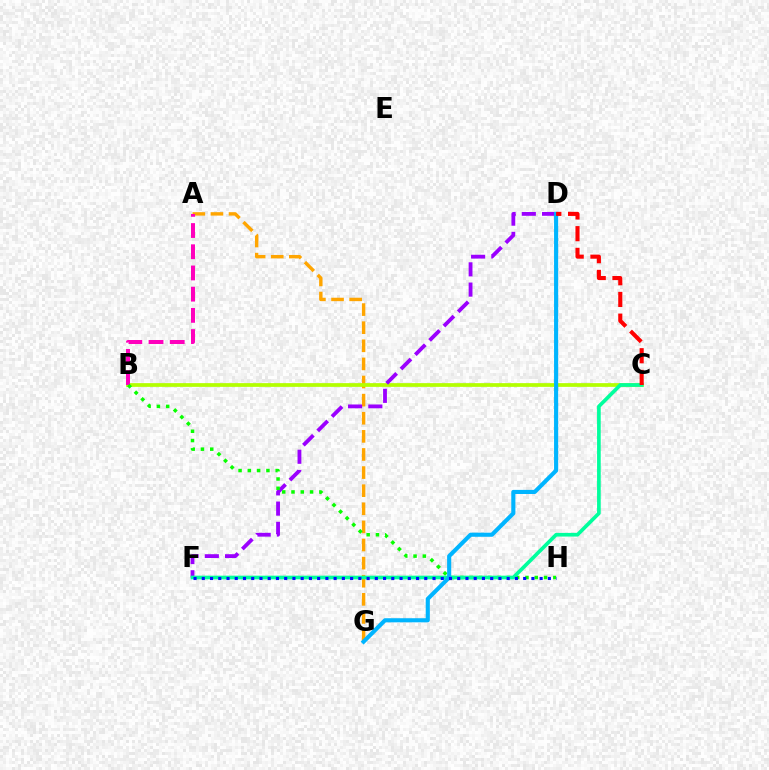{('A', 'G'): [{'color': '#ffa500', 'line_style': 'dashed', 'thickness': 2.46}], ('B', 'C'): [{'color': '#b3ff00', 'line_style': 'solid', 'thickness': 2.69}], ('D', 'F'): [{'color': '#9b00ff', 'line_style': 'dashed', 'thickness': 2.75}], ('A', 'B'): [{'color': '#ff00bd', 'line_style': 'dashed', 'thickness': 2.88}], ('B', 'H'): [{'color': '#08ff00', 'line_style': 'dotted', 'thickness': 2.52}], ('C', 'F'): [{'color': '#00ff9d', 'line_style': 'solid', 'thickness': 2.64}], ('D', 'G'): [{'color': '#00b5ff', 'line_style': 'solid', 'thickness': 2.96}], ('F', 'H'): [{'color': '#0010ff', 'line_style': 'dotted', 'thickness': 2.24}], ('C', 'D'): [{'color': '#ff0000', 'line_style': 'dashed', 'thickness': 2.95}]}